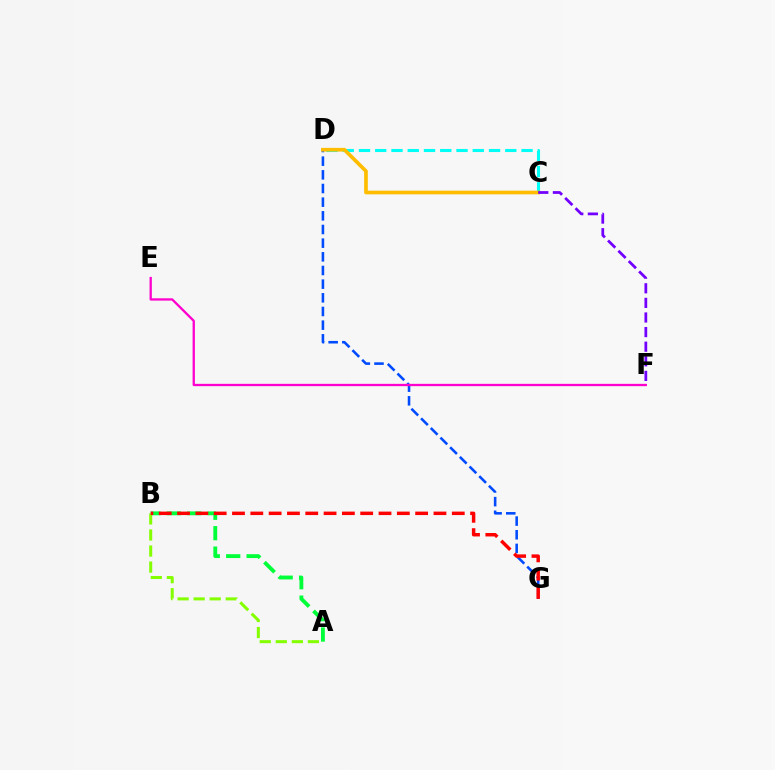{('C', 'D'): [{'color': '#00fff6', 'line_style': 'dashed', 'thickness': 2.21}, {'color': '#ffbd00', 'line_style': 'solid', 'thickness': 2.65}], ('A', 'B'): [{'color': '#00ff39', 'line_style': 'dashed', 'thickness': 2.77}, {'color': '#84ff00', 'line_style': 'dashed', 'thickness': 2.18}], ('D', 'G'): [{'color': '#004bff', 'line_style': 'dashed', 'thickness': 1.86}], ('E', 'F'): [{'color': '#ff00cf', 'line_style': 'solid', 'thickness': 1.66}], ('B', 'G'): [{'color': '#ff0000', 'line_style': 'dashed', 'thickness': 2.49}], ('C', 'F'): [{'color': '#7200ff', 'line_style': 'dashed', 'thickness': 1.98}]}